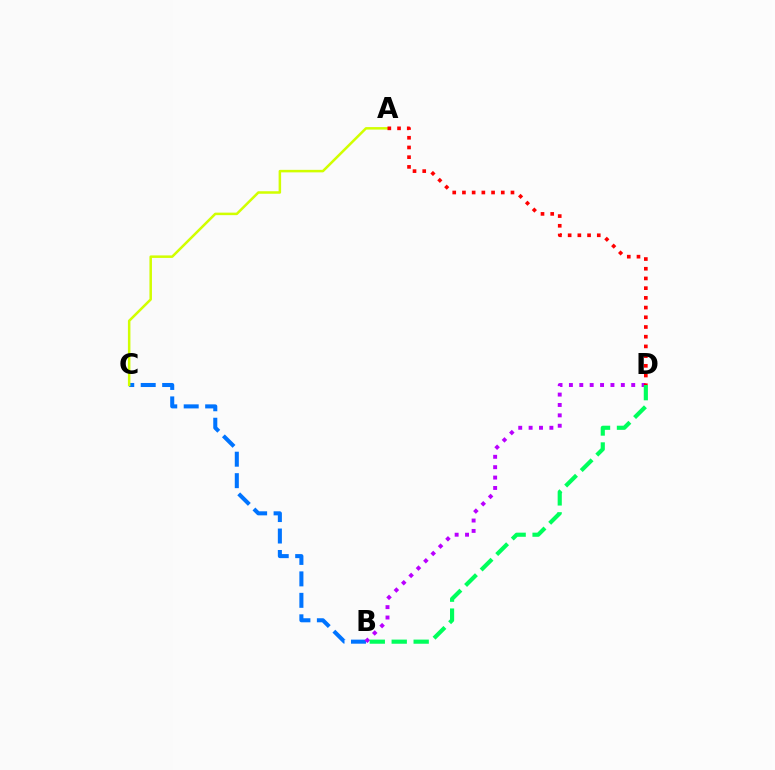{('B', 'C'): [{'color': '#0074ff', 'line_style': 'dashed', 'thickness': 2.92}], ('A', 'C'): [{'color': '#d1ff00', 'line_style': 'solid', 'thickness': 1.81}], ('B', 'D'): [{'color': '#b900ff', 'line_style': 'dotted', 'thickness': 2.82}, {'color': '#00ff5c', 'line_style': 'dashed', 'thickness': 2.98}], ('A', 'D'): [{'color': '#ff0000', 'line_style': 'dotted', 'thickness': 2.64}]}